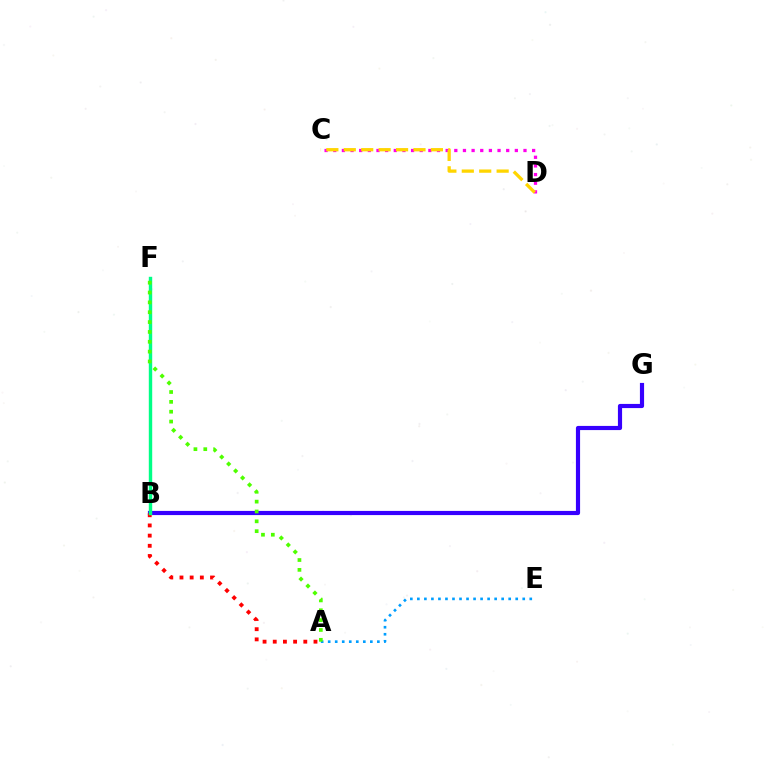{('B', 'G'): [{'color': '#3700ff', 'line_style': 'solid', 'thickness': 3.0}], ('A', 'E'): [{'color': '#009eff', 'line_style': 'dotted', 'thickness': 1.91}], ('A', 'B'): [{'color': '#ff0000', 'line_style': 'dotted', 'thickness': 2.77}], ('B', 'F'): [{'color': '#00ff86', 'line_style': 'solid', 'thickness': 2.45}], ('C', 'D'): [{'color': '#ff00ed', 'line_style': 'dotted', 'thickness': 2.35}, {'color': '#ffd500', 'line_style': 'dashed', 'thickness': 2.37}], ('A', 'F'): [{'color': '#4fff00', 'line_style': 'dotted', 'thickness': 2.68}]}